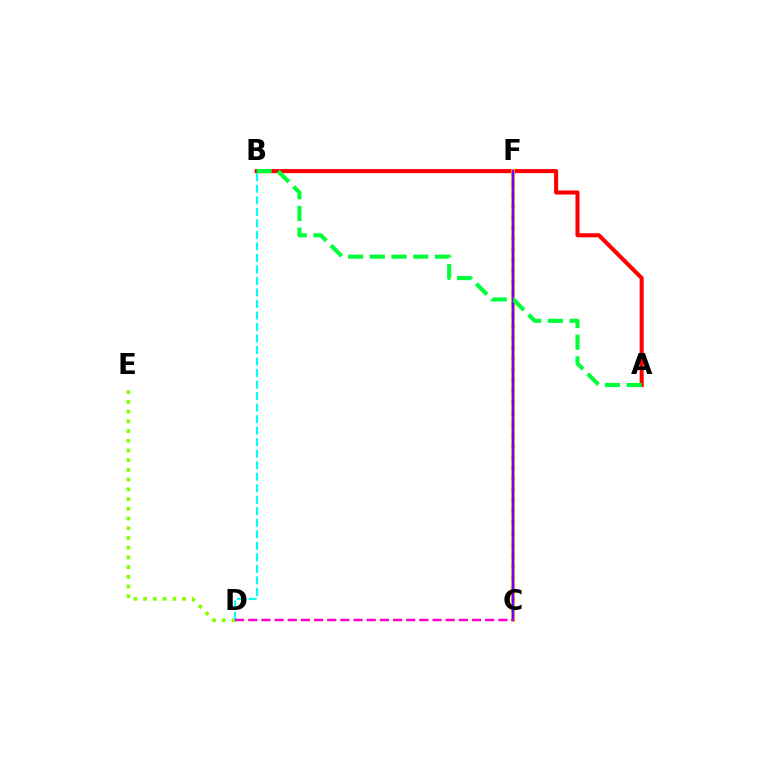{('D', 'E'): [{'color': '#84ff00', 'line_style': 'dotted', 'thickness': 2.64}], ('C', 'F'): [{'color': '#004bff', 'line_style': 'dotted', 'thickness': 2.97}, {'color': '#ffbd00', 'line_style': 'solid', 'thickness': 2.74}, {'color': '#7200ff', 'line_style': 'solid', 'thickness': 1.76}], ('A', 'B'): [{'color': '#ff0000', 'line_style': 'solid', 'thickness': 2.92}, {'color': '#00ff39', 'line_style': 'dashed', 'thickness': 2.95}], ('B', 'D'): [{'color': '#00fff6', 'line_style': 'dashed', 'thickness': 1.56}], ('C', 'D'): [{'color': '#ff00cf', 'line_style': 'dashed', 'thickness': 1.79}]}